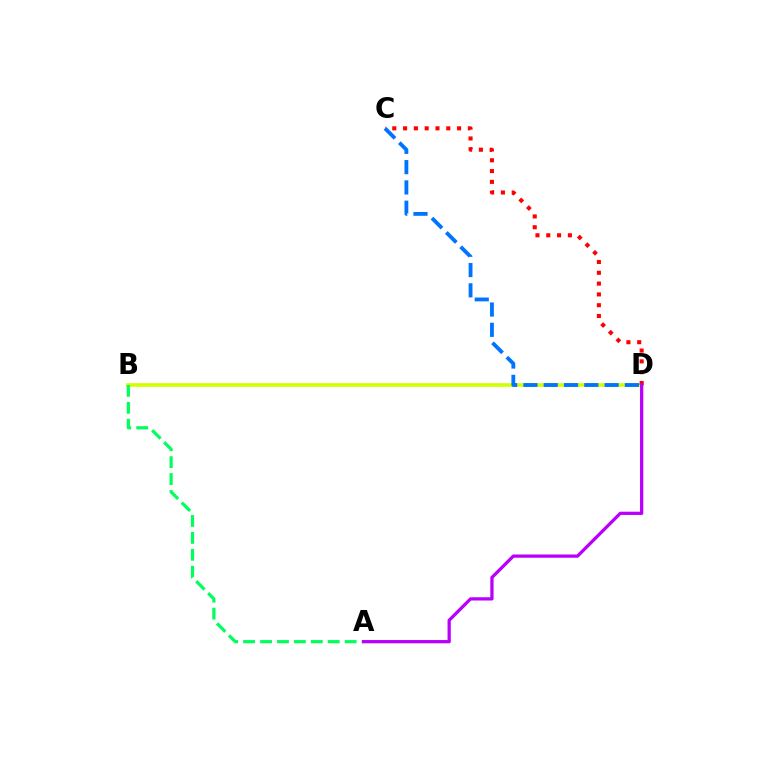{('B', 'D'): [{'color': '#d1ff00', 'line_style': 'solid', 'thickness': 2.62}], ('C', 'D'): [{'color': '#ff0000', 'line_style': 'dotted', 'thickness': 2.93}, {'color': '#0074ff', 'line_style': 'dashed', 'thickness': 2.76}], ('A', 'B'): [{'color': '#00ff5c', 'line_style': 'dashed', 'thickness': 2.3}], ('A', 'D'): [{'color': '#b900ff', 'line_style': 'solid', 'thickness': 2.35}]}